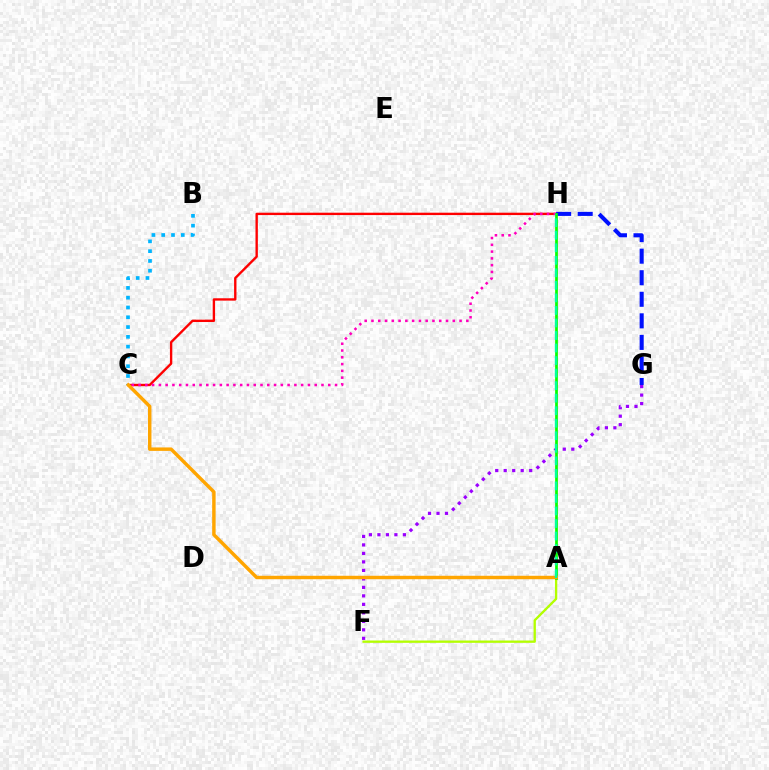{('C', 'H'): [{'color': '#ff0000', 'line_style': 'solid', 'thickness': 1.71}, {'color': '#ff00bd', 'line_style': 'dotted', 'thickness': 1.84}], ('G', 'H'): [{'color': '#0010ff', 'line_style': 'dashed', 'thickness': 2.93}], ('B', 'C'): [{'color': '#00b5ff', 'line_style': 'dotted', 'thickness': 2.66}], ('F', 'G'): [{'color': '#9b00ff', 'line_style': 'dotted', 'thickness': 2.31}], ('A', 'F'): [{'color': '#b3ff00', 'line_style': 'solid', 'thickness': 1.67}], ('A', 'H'): [{'color': '#08ff00', 'line_style': 'solid', 'thickness': 1.98}, {'color': '#00ff9d', 'line_style': 'dashed', 'thickness': 1.7}], ('A', 'C'): [{'color': '#ffa500', 'line_style': 'solid', 'thickness': 2.48}]}